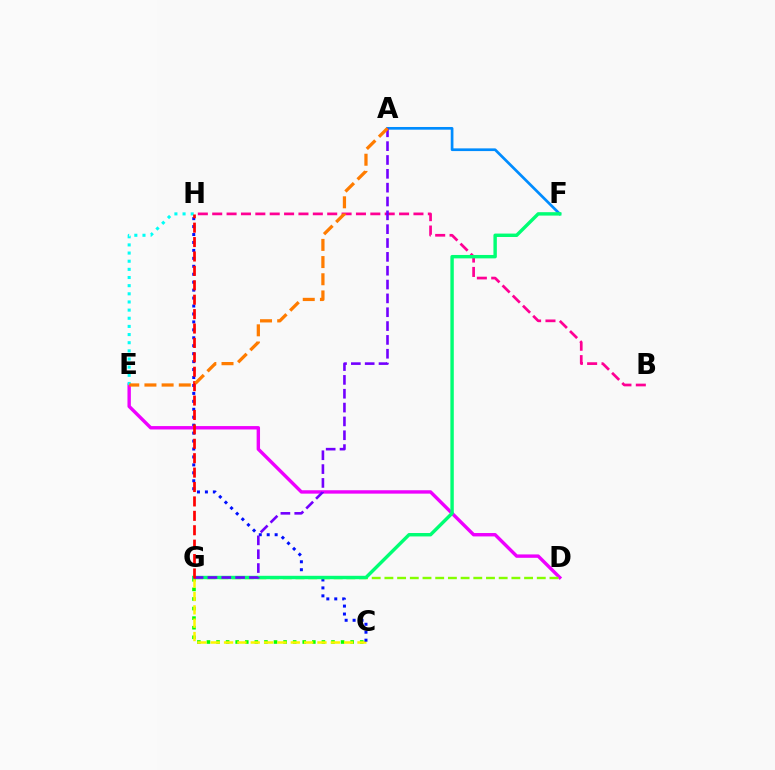{('C', 'G'): [{'color': '#08ff00', 'line_style': 'dotted', 'thickness': 2.6}, {'color': '#fcf500', 'line_style': 'dashed', 'thickness': 1.81}], ('C', 'H'): [{'color': '#0010ff', 'line_style': 'dotted', 'thickness': 2.16}], ('B', 'H'): [{'color': '#ff0094', 'line_style': 'dashed', 'thickness': 1.95}], ('D', 'E'): [{'color': '#ee00ff', 'line_style': 'solid', 'thickness': 2.44}], ('D', 'G'): [{'color': '#84ff00', 'line_style': 'dashed', 'thickness': 1.72}], ('A', 'F'): [{'color': '#008cff', 'line_style': 'solid', 'thickness': 1.94}], ('F', 'G'): [{'color': '#00ff74', 'line_style': 'solid', 'thickness': 2.46}], ('A', 'G'): [{'color': '#7200ff', 'line_style': 'dashed', 'thickness': 1.88}], ('E', 'H'): [{'color': '#00fff6', 'line_style': 'dotted', 'thickness': 2.21}], ('G', 'H'): [{'color': '#ff0000', 'line_style': 'dashed', 'thickness': 1.96}], ('A', 'E'): [{'color': '#ff7c00', 'line_style': 'dashed', 'thickness': 2.33}]}